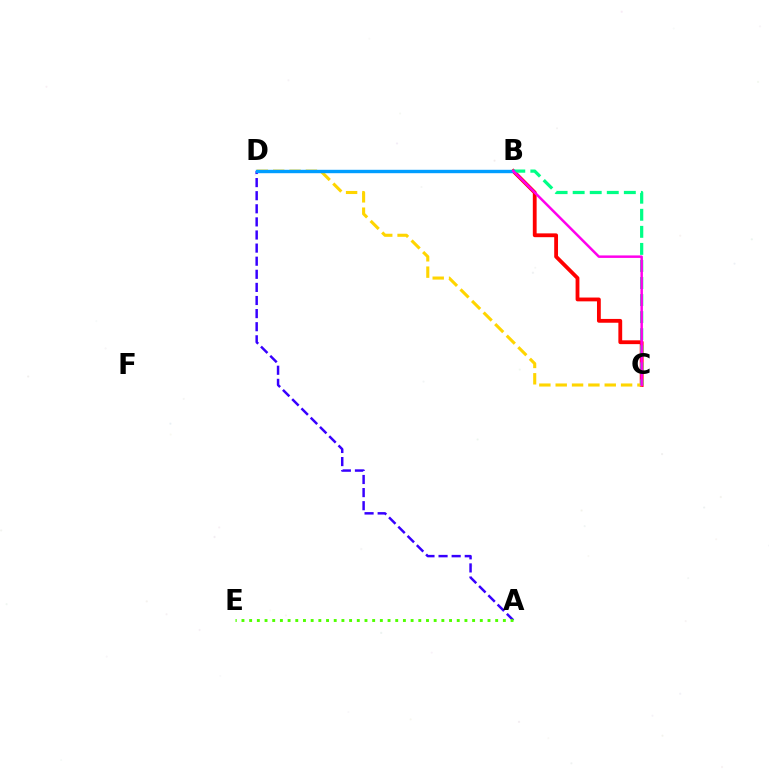{('B', 'C'): [{'color': '#ff0000', 'line_style': 'solid', 'thickness': 2.74}, {'color': '#00ff86', 'line_style': 'dashed', 'thickness': 2.32}, {'color': '#ff00ed', 'line_style': 'solid', 'thickness': 1.79}], ('A', 'D'): [{'color': '#3700ff', 'line_style': 'dashed', 'thickness': 1.78}], ('A', 'E'): [{'color': '#4fff00', 'line_style': 'dotted', 'thickness': 2.09}], ('C', 'D'): [{'color': '#ffd500', 'line_style': 'dashed', 'thickness': 2.22}], ('B', 'D'): [{'color': '#009eff', 'line_style': 'solid', 'thickness': 2.45}]}